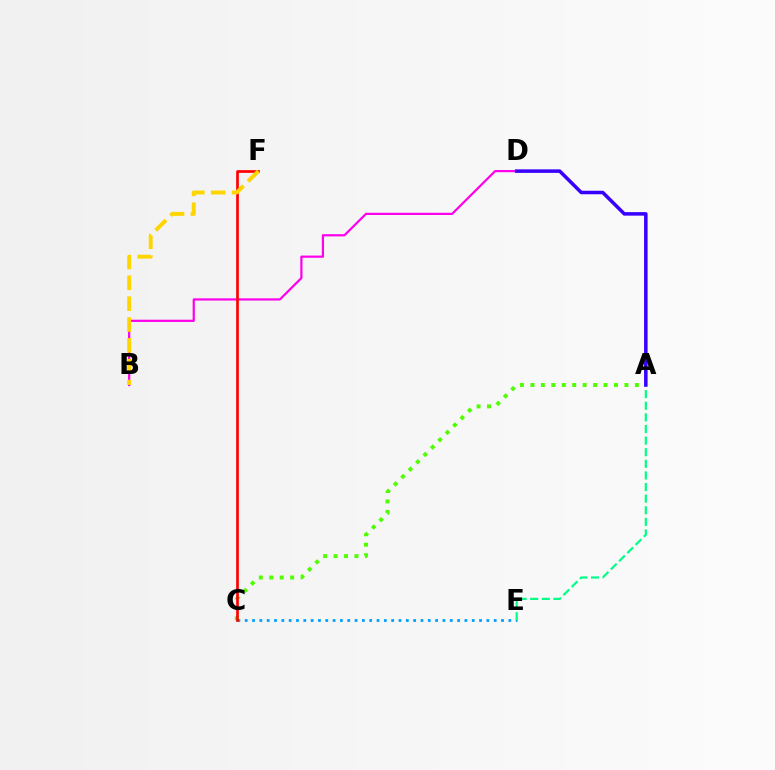{('C', 'E'): [{'color': '#009eff', 'line_style': 'dotted', 'thickness': 1.99}], ('B', 'D'): [{'color': '#ff00ed', 'line_style': 'solid', 'thickness': 1.59}], ('A', 'C'): [{'color': '#4fff00', 'line_style': 'dotted', 'thickness': 2.84}], ('C', 'F'): [{'color': '#ff0000', 'line_style': 'solid', 'thickness': 1.93}], ('B', 'F'): [{'color': '#ffd500', 'line_style': 'dashed', 'thickness': 2.83}], ('A', 'E'): [{'color': '#00ff86', 'line_style': 'dashed', 'thickness': 1.58}], ('A', 'D'): [{'color': '#3700ff', 'line_style': 'solid', 'thickness': 2.54}]}